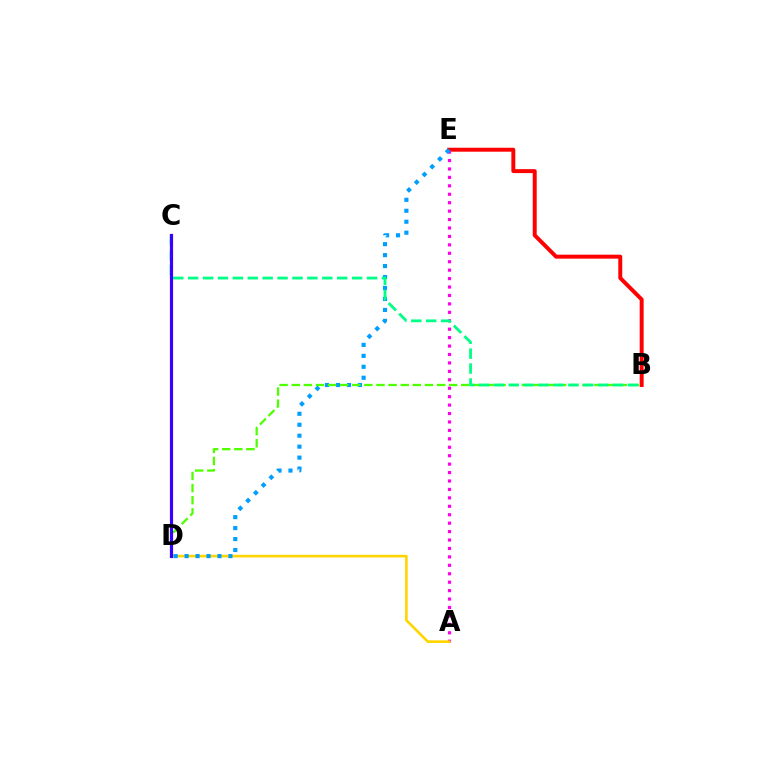{('B', 'E'): [{'color': '#ff0000', 'line_style': 'solid', 'thickness': 2.84}], ('A', 'E'): [{'color': '#ff00ed', 'line_style': 'dotted', 'thickness': 2.29}], ('A', 'D'): [{'color': '#ffd500', 'line_style': 'solid', 'thickness': 1.91}], ('D', 'E'): [{'color': '#009eff', 'line_style': 'dotted', 'thickness': 2.98}], ('B', 'D'): [{'color': '#4fff00', 'line_style': 'dashed', 'thickness': 1.65}], ('B', 'C'): [{'color': '#00ff86', 'line_style': 'dashed', 'thickness': 2.02}], ('C', 'D'): [{'color': '#3700ff', 'line_style': 'solid', 'thickness': 2.29}]}